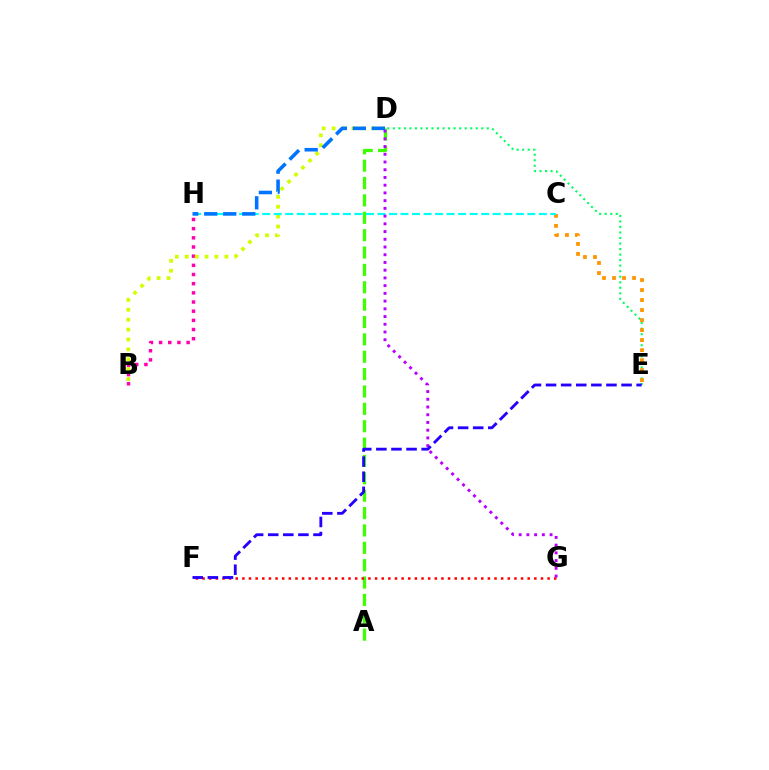{('D', 'E'): [{'color': '#00ff5c', 'line_style': 'dotted', 'thickness': 1.5}], ('B', 'H'): [{'color': '#ff00ac', 'line_style': 'dotted', 'thickness': 2.49}], ('A', 'D'): [{'color': '#3dff00', 'line_style': 'dashed', 'thickness': 2.36}], ('F', 'G'): [{'color': '#ff0000', 'line_style': 'dotted', 'thickness': 1.8}], ('B', 'D'): [{'color': '#d1ff00', 'line_style': 'dotted', 'thickness': 2.69}], ('C', 'E'): [{'color': '#ff9400', 'line_style': 'dotted', 'thickness': 2.72}], ('C', 'H'): [{'color': '#00fff6', 'line_style': 'dashed', 'thickness': 1.57}], ('D', 'H'): [{'color': '#0074ff', 'line_style': 'dashed', 'thickness': 2.58}], ('D', 'G'): [{'color': '#b900ff', 'line_style': 'dotted', 'thickness': 2.1}], ('E', 'F'): [{'color': '#2500ff', 'line_style': 'dashed', 'thickness': 2.05}]}